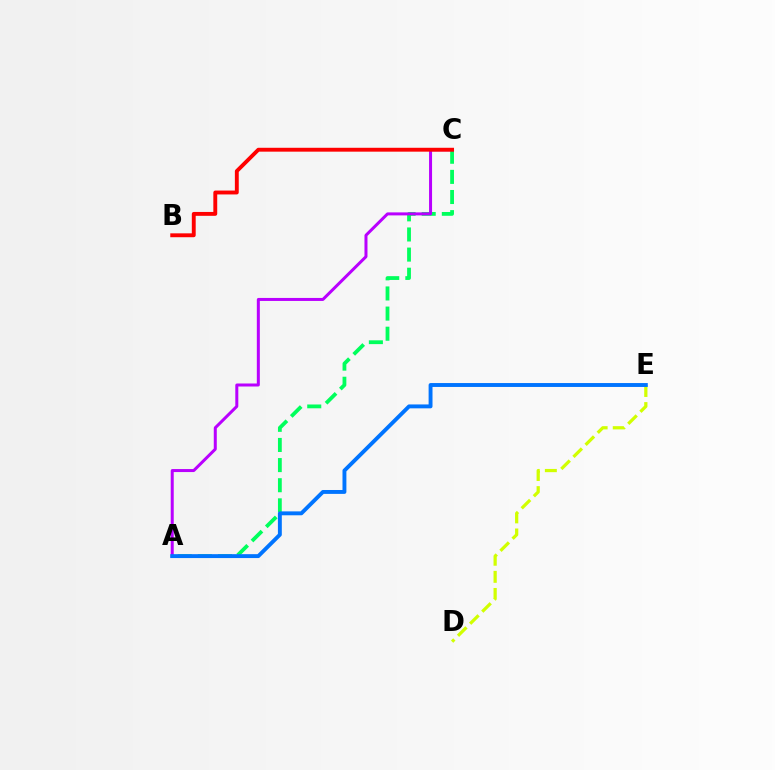{('A', 'C'): [{'color': '#00ff5c', 'line_style': 'dashed', 'thickness': 2.73}, {'color': '#b900ff', 'line_style': 'solid', 'thickness': 2.17}], ('D', 'E'): [{'color': '#d1ff00', 'line_style': 'dashed', 'thickness': 2.32}], ('A', 'E'): [{'color': '#0074ff', 'line_style': 'solid', 'thickness': 2.8}], ('B', 'C'): [{'color': '#ff0000', 'line_style': 'solid', 'thickness': 2.79}]}